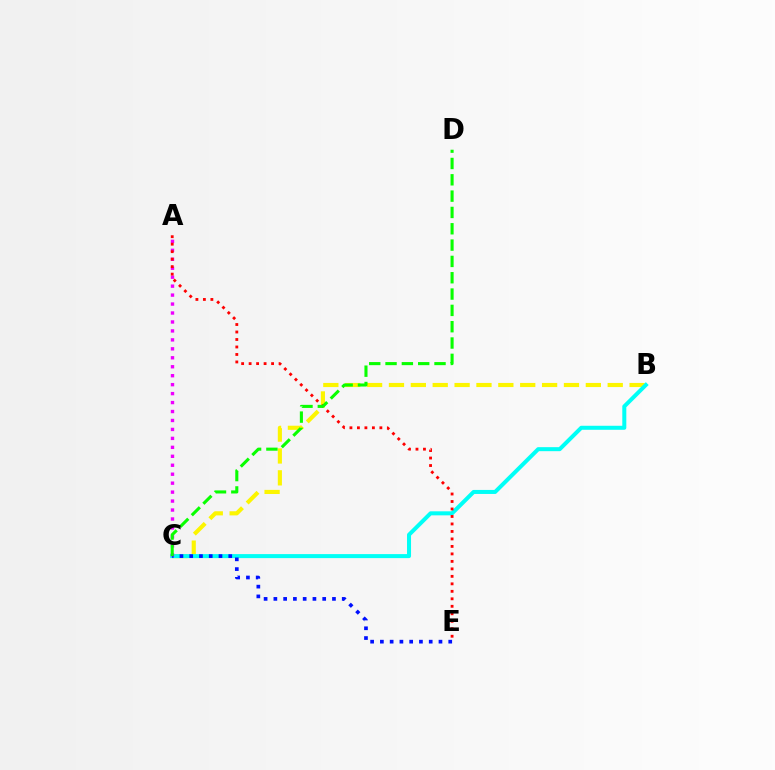{('B', 'C'): [{'color': '#fcf500', 'line_style': 'dashed', 'thickness': 2.97}, {'color': '#00fff6', 'line_style': 'solid', 'thickness': 2.89}], ('A', 'C'): [{'color': '#ee00ff', 'line_style': 'dotted', 'thickness': 2.43}], ('C', 'E'): [{'color': '#0010ff', 'line_style': 'dotted', 'thickness': 2.65}], ('A', 'E'): [{'color': '#ff0000', 'line_style': 'dotted', 'thickness': 2.03}], ('C', 'D'): [{'color': '#08ff00', 'line_style': 'dashed', 'thickness': 2.22}]}